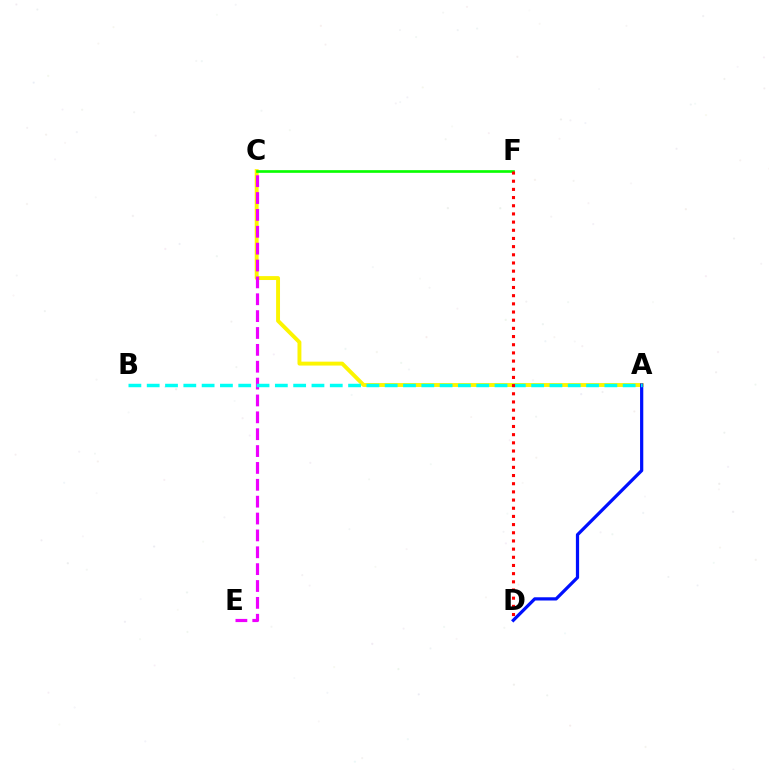{('A', 'C'): [{'color': '#fcf500', 'line_style': 'solid', 'thickness': 2.81}], ('C', 'F'): [{'color': '#08ff00', 'line_style': 'solid', 'thickness': 1.92}], ('C', 'E'): [{'color': '#ee00ff', 'line_style': 'dashed', 'thickness': 2.29}], ('A', 'D'): [{'color': '#0010ff', 'line_style': 'solid', 'thickness': 2.32}], ('A', 'B'): [{'color': '#00fff6', 'line_style': 'dashed', 'thickness': 2.49}], ('D', 'F'): [{'color': '#ff0000', 'line_style': 'dotted', 'thickness': 2.22}]}